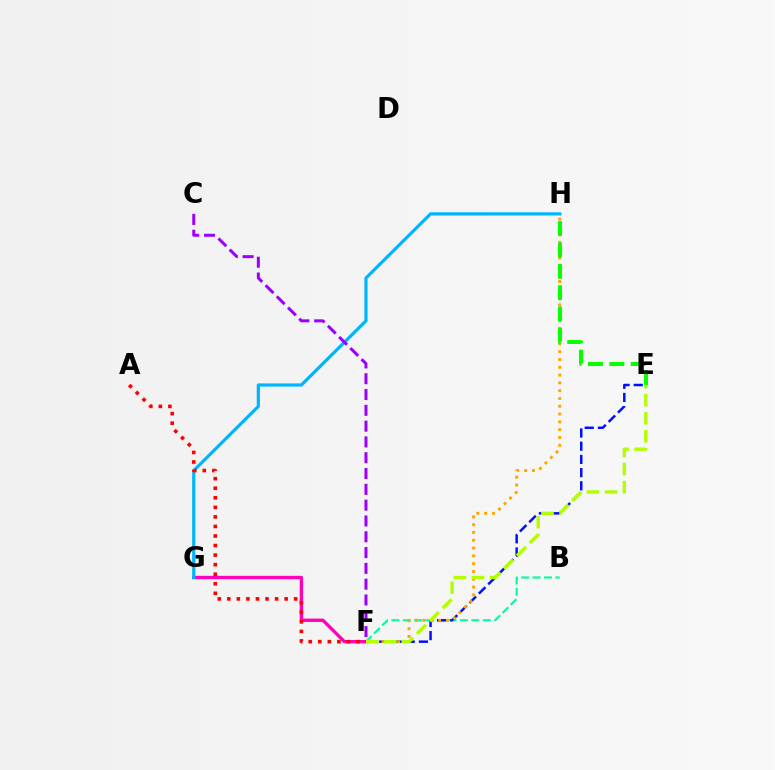{('B', 'F'): [{'color': '#00ff9d', 'line_style': 'dashed', 'thickness': 1.55}], ('E', 'F'): [{'color': '#0010ff', 'line_style': 'dashed', 'thickness': 1.79}, {'color': '#b3ff00', 'line_style': 'dashed', 'thickness': 2.46}], ('F', 'H'): [{'color': '#ffa500', 'line_style': 'dotted', 'thickness': 2.12}], ('F', 'G'): [{'color': '#ff00bd', 'line_style': 'solid', 'thickness': 2.42}], ('E', 'H'): [{'color': '#08ff00', 'line_style': 'dashed', 'thickness': 2.9}], ('G', 'H'): [{'color': '#00b5ff', 'line_style': 'solid', 'thickness': 2.3}], ('A', 'F'): [{'color': '#ff0000', 'line_style': 'dotted', 'thickness': 2.6}], ('C', 'F'): [{'color': '#9b00ff', 'line_style': 'dashed', 'thickness': 2.15}]}